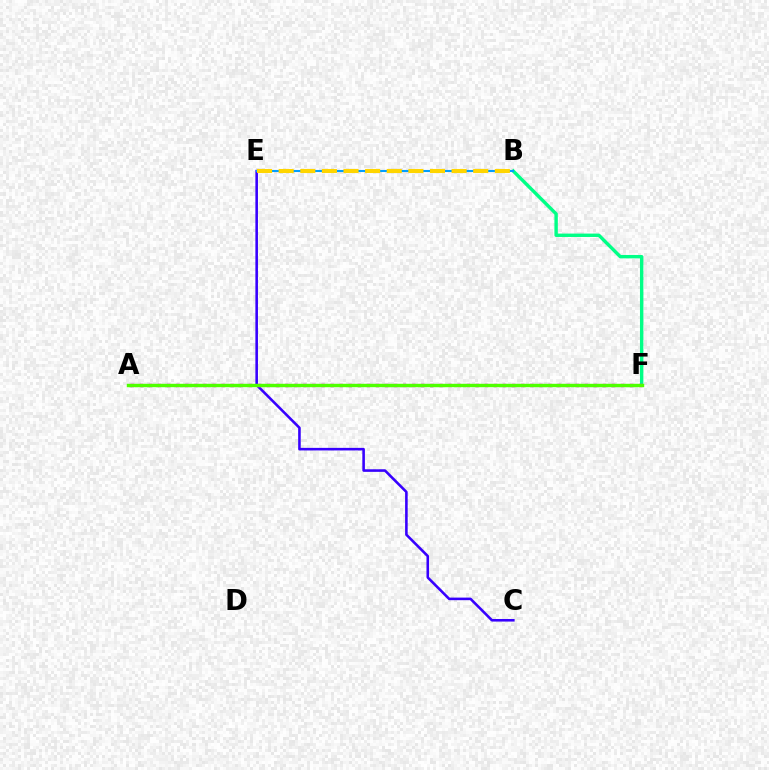{('C', 'E'): [{'color': '#3700ff', 'line_style': 'solid', 'thickness': 1.86}], ('A', 'F'): [{'color': '#ff0000', 'line_style': 'solid', 'thickness': 1.95}, {'color': '#ff00ed', 'line_style': 'dotted', 'thickness': 2.47}, {'color': '#4fff00', 'line_style': 'solid', 'thickness': 2.47}], ('B', 'F'): [{'color': '#00ff86', 'line_style': 'solid', 'thickness': 2.44}], ('B', 'E'): [{'color': '#009eff', 'line_style': 'solid', 'thickness': 1.5}, {'color': '#ffd500', 'line_style': 'dashed', 'thickness': 2.94}]}